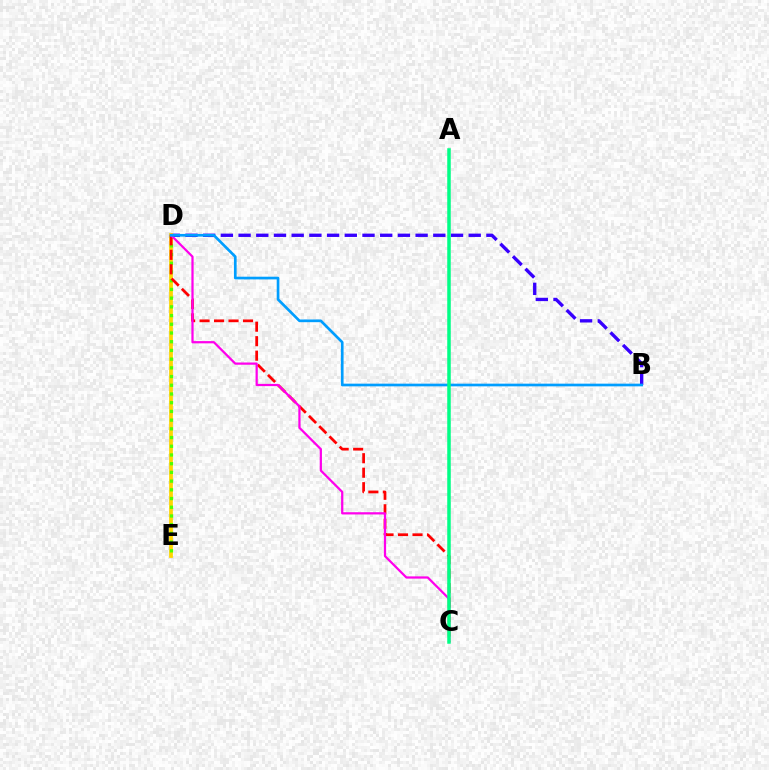{('B', 'D'): [{'color': '#3700ff', 'line_style': 'dashed', 'thickness': 2.4}, {'color': '#009eff', 'line_style': 'solid', 'thickness': 1.93}], ('D', 'E'): [{'color': '#ffd500', 'line_style': 'solid', 'thickness': 2.69}, {'color': '#4fff00', 'line_style': 'dotted', 'thickness': 2.37}], ('C', 'D'): [{'color': '#ff0000', 'line_style': 'dashed', 'thickness': 1.97}, {'color': '#ff00ed', 'line_style': 'solid', 'thickness': 1.61}], ('A', 'C'): [{'color': '#00ff86', 'line_style': 'solid', 'thickness': 2.53}]}